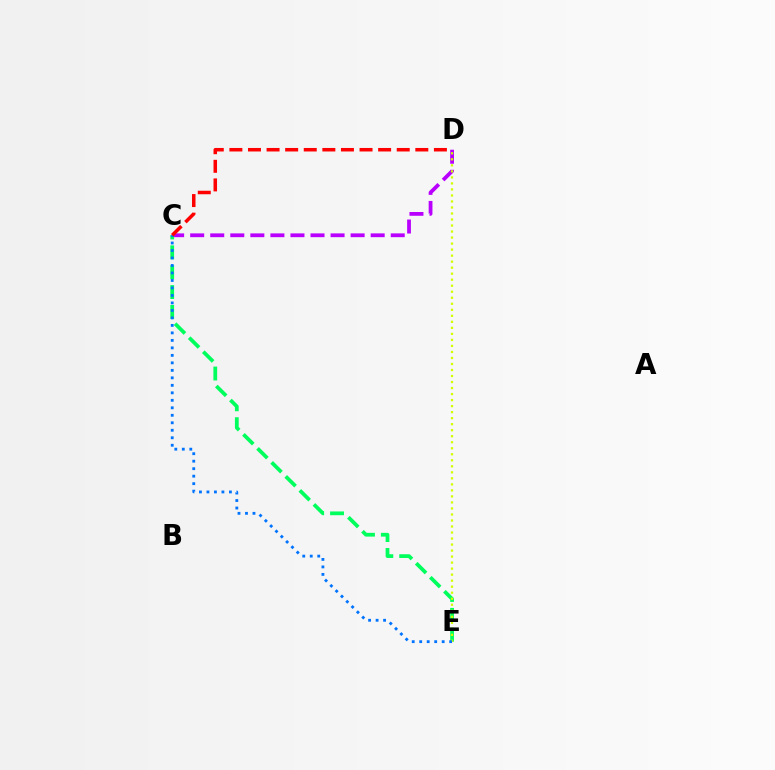{('C', 'D'): [{'color': '#b900ff', 'line_style': 'dashed', 'thickness': 2.72}, {'color': '#ff0000', 'line_style': 'dashed', 'thickness': 2.53}], ('C', 'E'): [{'color': '#00ff5c', 'line_style': 'dashed', 'thickness': 2.7}, {'color': '#0074ff', 'line_style': 'dotted', 'thickness': 2.04}], ('D', 'E'): [{'color': '#d1ff00', 'line_style': 'dotted', 'thickness': 1.64}]}